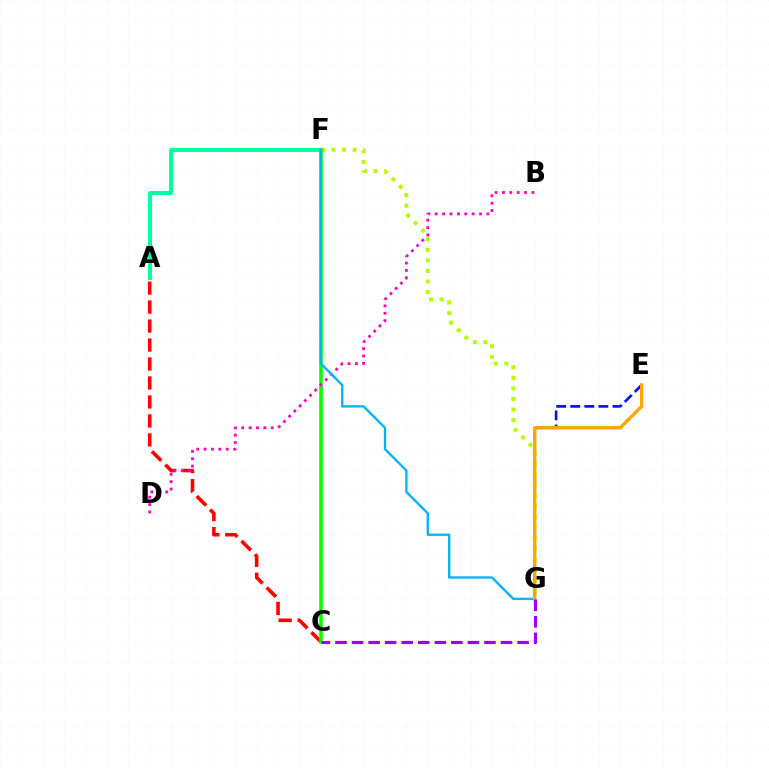{('A', 'C'): [{'color': '#ff0000', 'line_style': 'dashed', 'thickness': 2.58}], ('A', 'F'): [{'color': '#00ff9d', 'line_style': 'solid', 'thickness': 2.83}], ('E', 'G'): [{'color': '#0010ff', 'line_style': 'dashed', 'thickness': 1.91}, {'color': '#ffa500', 'line_style': 'solid', 'thickness': 2.42}], ('F', 'G'): [{'color': '#b3ff00', 'line_style': 'dotted', 'thickness': 2.88}, {'color': '#00b5ff', 'line_style': 'solid', 'thickness': 1.69}], ('C', 'F'): [{'color': '#08ff00', 'line_style': 'solid', 'thickness': 2.57}], ('B', 'D'): [{'color': '#ff00bd', 'line_style': 'dotted', 'thickness': 2.01}], ('C', 'G'): [{'color': '#9b00ff', 'line_style': 'dashed', 'thickness': 2.25}]}